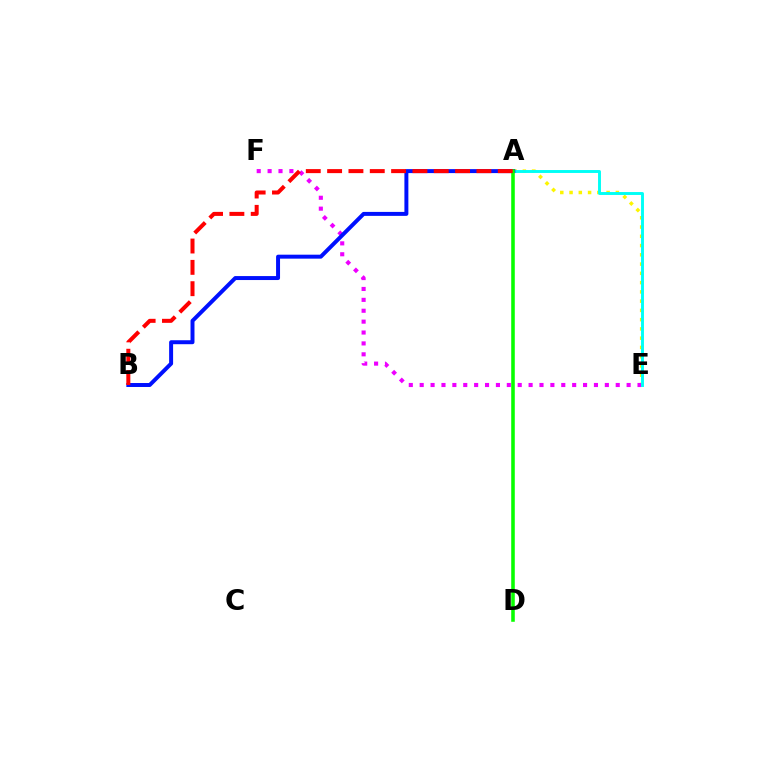{('A', 'E'): [{'color': '#fcf500', 'line_style': 'dotted', 'thickness': 2.52}, {'color': '#00fff6', 'line_style': 'solid', 'thickness': 2.11}], ('E', 'F'): [{'color': '#ee00ff', 'line_style': 'dotted', 'thickness': 2.96}], ('A', 'B'): [{'color': '#0010ff', 'line_style': 'solid', 'thickness': 2.86}, {'color': '#ff0000', 'line_style': 'dashed', 'thickness': 2.9}], ('A', 'D'): [{'color': '#08ff00', 'line_style': 'solid', 'thickness': 2.57}]}